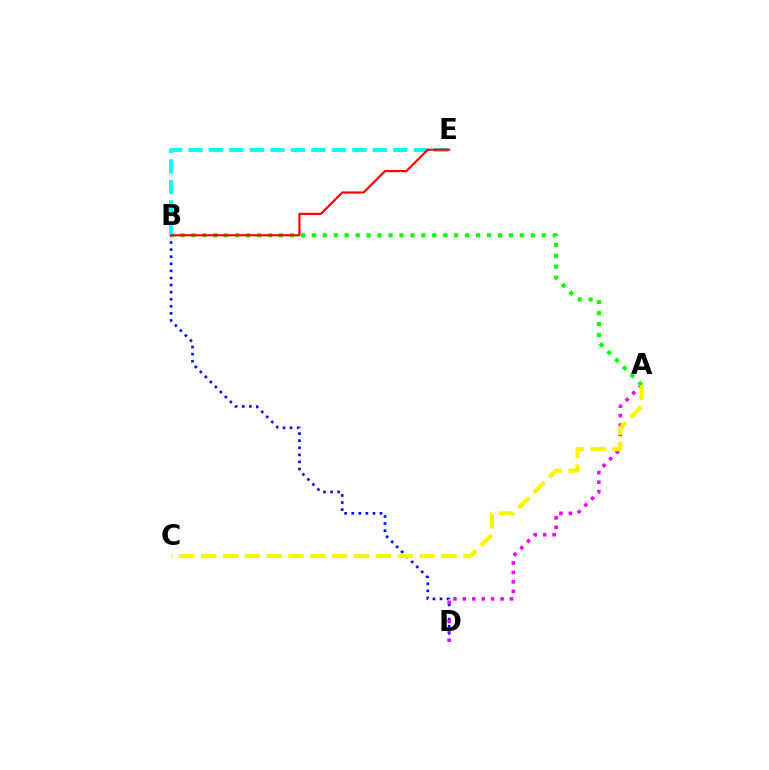{('B', 'D'): [{'color': '#0010ff', 'line_style': 'dotted', 'thickness': 1.93}], ('A', 'D'): [{'color': '#ee00ff', 'line_style': 'dotted', 'thickness': 2.56}], ('A', 'B'): [{'color': '#08ff00', 'line_style': 'dotted', 'thickness': 2.97}], ('B', 'E'): [{'color': '#00fff6', 'line_style': 'dashed', 'thickness': 2.78}, {'color': '#ff0000', 'line_style': 'solid', 'thickness': 1.56}], ('A', 'C'): [{'color': '#fcf500', 'line_style': 'dashed', 'thickness': 2.97}]}